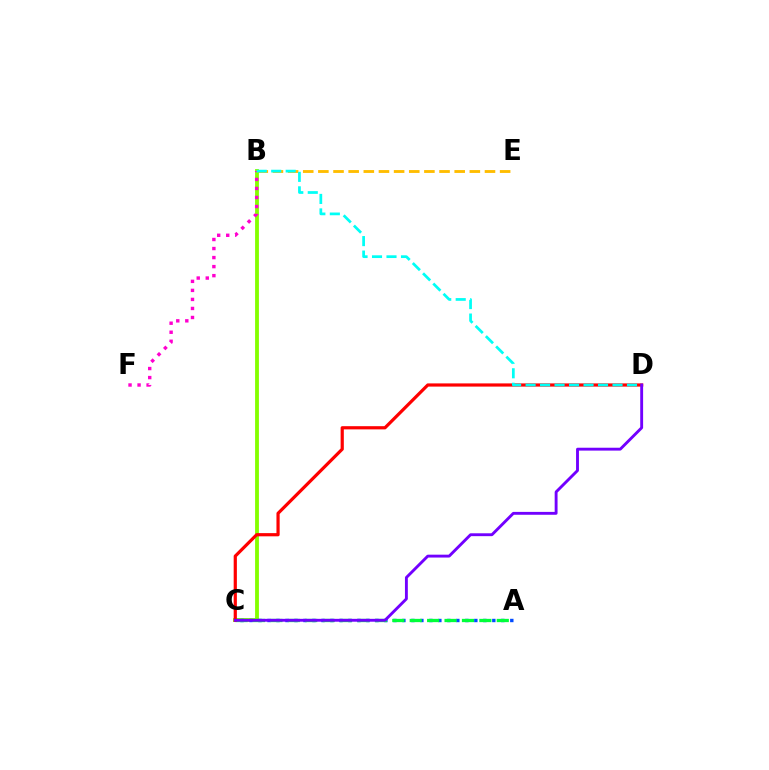{('B', 'E'): [{'color': '#ffbd00', 'line_style': 'dashed', 'thickness': 2.06}], ('B', 'C'): [{'color': '#84ff00', 'line_style': 'solid', 'thickness': 2.76}], ('B', 'F'): [{'color': '#ff00cf', 'line_style': 'dotted', 'thickness': 2.45}], ('A', 'C'): [{'color': '#004bff', 'line_style': 'dotted', 'thickness': 2.44}, {'color': '#00ff39', 'line_style': 'dashed', 'thickness': 2.37}], ('C', 'D'): [{'color': '#ff0000', 'line_style': 'solid', 'thickness': 2.3}, {'color': '#7200ff', 'line_style': 'solid', 'thickness': 2.07}], ('B', 'D'): [{'color': '#00fff6', 'line_style': 'dashed', 'thickness': 1.97}]}